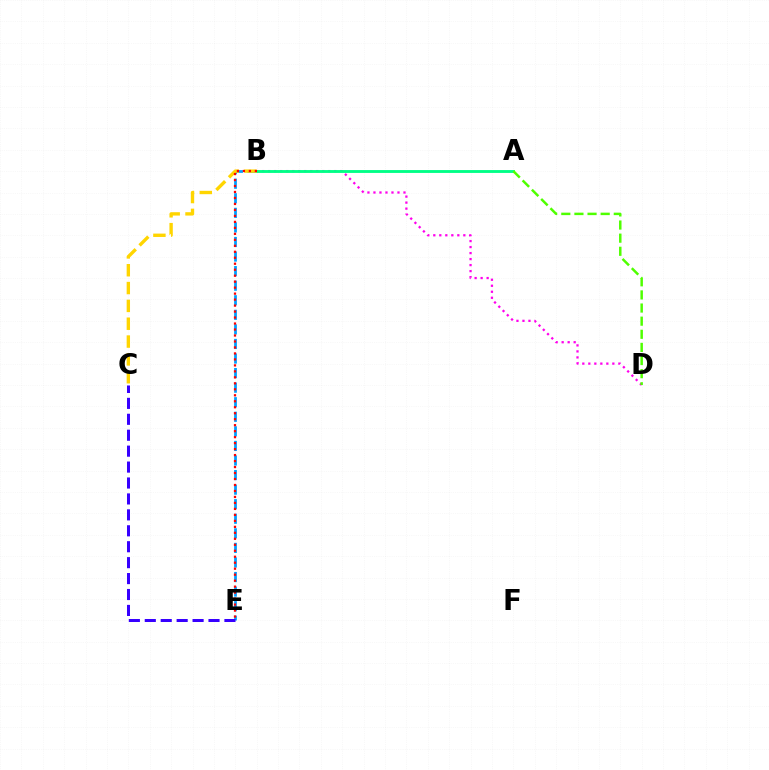{('B', 'E'): [{'color': '#009eff', 'line_style': 'dashed', 'thickness': 1.98}, {'color': '#ff0000', 'line_style': 'dotted', 'thickness': 1.62}], ('B', 'D'): [{'color': '#ff00ed', 'line_style': 'dotted', 'thickness': 1.63}], ('C', 'E'): [{'color': '#3700ff', 'line_style': 'dashed', 'thickness': 2.16}], ('A', 'B'): [{'color': '#00ff86', 'line_style': 'solid', 'thickness': 2.06}], ('B', 'C'): [{'color': '#ffd500', 'line_style': 'dashed', 'thickness': 2.42}], ('A', 'D'): [{'color': '#4fff00', 'line_style': 'dashed', 'thickness': 1.78}]}